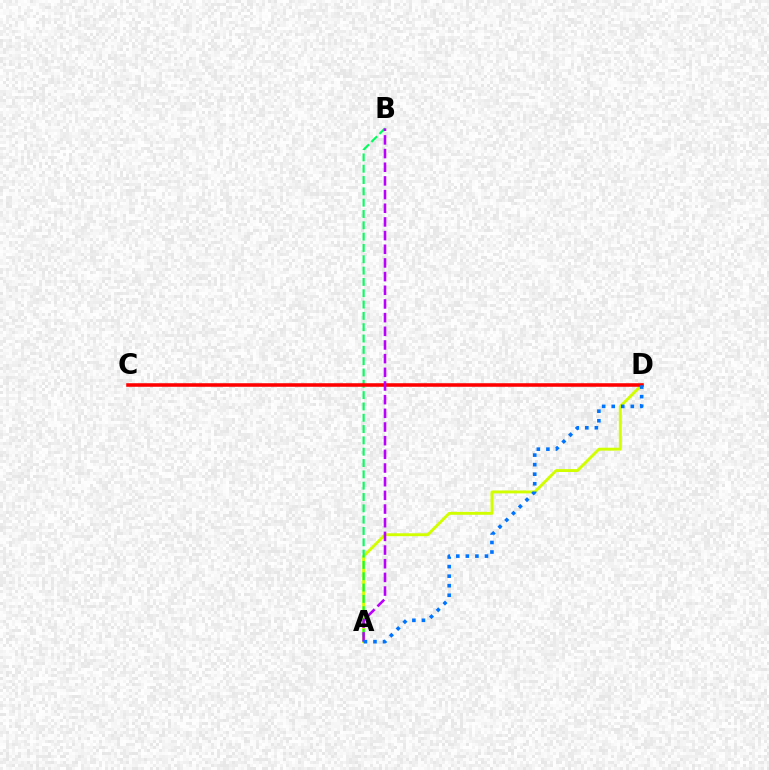{('A', 'D'): [{'color': '#d1ff00', 'line_style': 'solid', 'thickness': 2.09}, {'color': '#0074ff', 'line_style': 'dotted', 'thickness': 2.6}], ('A', 'B'): [{'color': '#00ff5c', 'line_style': 'dashed', 'thickness': 1.54}, {'color': '#b900ff', 'line_style': 'dashed', 'thickness': 1.86}], ('C', 'D'): [{'color': '#ff0000', 'line_style': 'solid', 'thickness': 2.56}]}